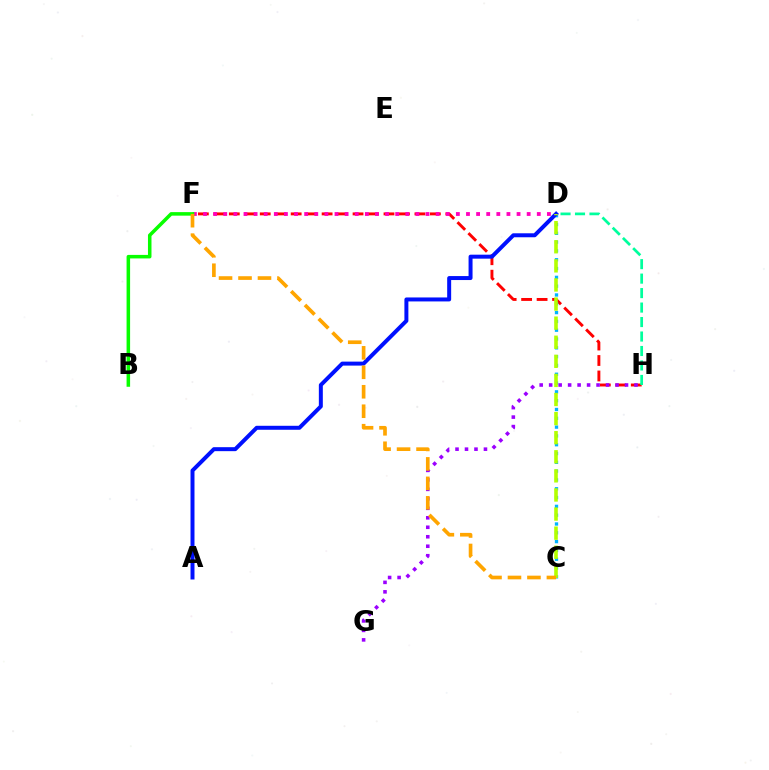{('F', 'H'): [{'color': '#ff0000', 'line_style': 'dashed', 'thickness': 2.1}], ('D', 'H'): [{'color': '#00ff9d', 'line_style': 'dashed', 'thickness': 1.97}], ('D', 'F'): [{'color': '#ff00bd', 'line_style': 'dotted', 'thickness': 2.75}], ('C', 'D'): [{'color': '#00b5ff', 'line_style': 'dotted', 'thickness': 2.39}, {'color': '#b3ff00', 'line_style': 'dashed', 'thickness': 2.59}], ('A', 'D'): [{'color': '#0010ff', 'line_style': 'solid', 'thickness': 2.86}], ('B', 'F'): [{'color': '#08ff00', 'line_style': 'solid', 'thickness': 2.54}], ('G', 'H'): [{'color': '#9b00ff', 'line_style': 'dotted', 'thickness': 2.58}], ('C', 'F'): [{'color': '#ffa500', 'line_style': 'dashed', 'thickness': 2.65}]}